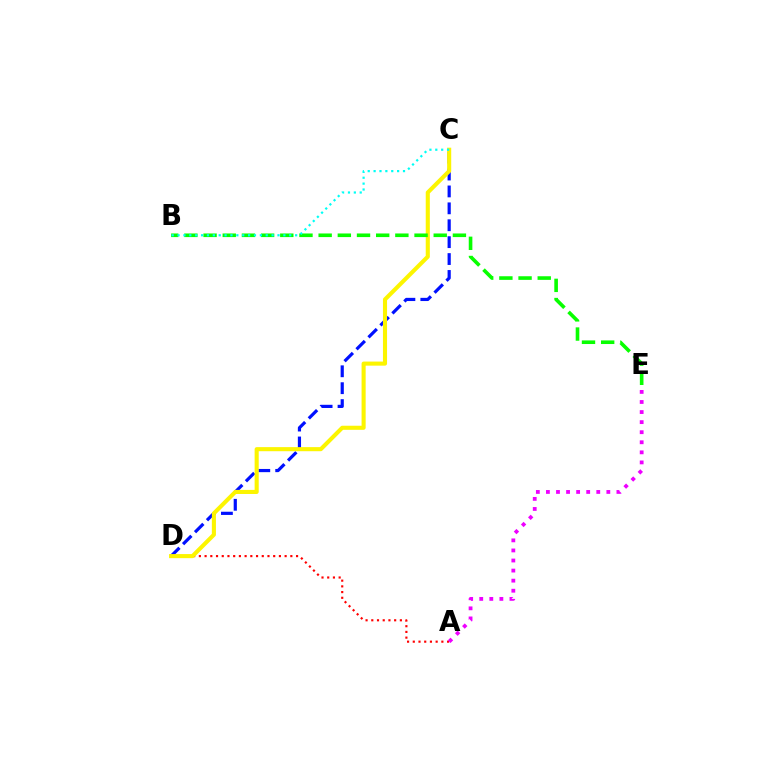{('A', 'D'): [{'color': '#ff0000', 'line_style': 'dotted', 'thickness': 1.55}], ('C', 'D'): [{'color': '#0010ff', 'line_style': 'dashed', 'thickness': 2.3}, {'color': '#fcf500', 'line_style': 'solid', 'thickness': 2.94}], ('A', 'E'): [{'color': '#ee00ff', 'line_style': 'dotted', 'thickness': 2.74}], ('B', 'E'): [{'color': '#08ff00', 'line_style': 'dashed', 'thickness': 2.61}], ('B', 'C'): [{'color': '#00fff6', 'line_style': 'dotted', 'thickness': 1.6}]}